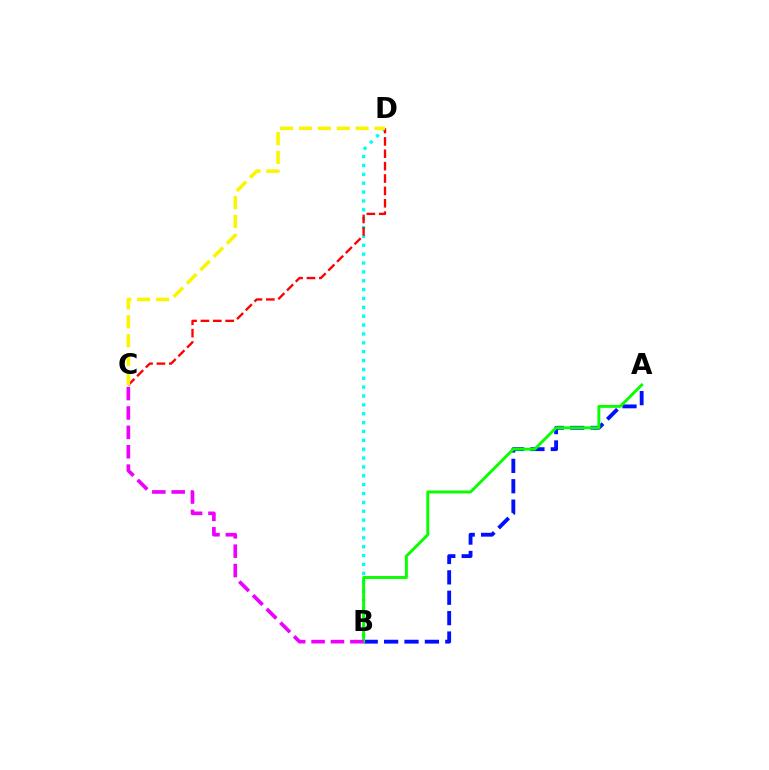{('B', 'D'): [{'color': '#00fff6', 'line_style': 'dotted', 'thickness': 2.41}], ('A', 'B'): [{'color': '#0010ff', 'line_style': 'dashed', 'thickness': 2.77}, {'color': '#08ff00', 'line_style': 'solid', 'thickness': 2.1}], ('C', 'D'): [{'color': '#ff0000', 'line_style': 'dashed', 'thickness': 1.68}, {'color': '#fcf500', 'line_style': 'dashed', 'thickness': 2.56}], ('B', 'C'): [{'color': '#ee00ff', 'line_style': 'dashed', 'thickness': 2.63}]}